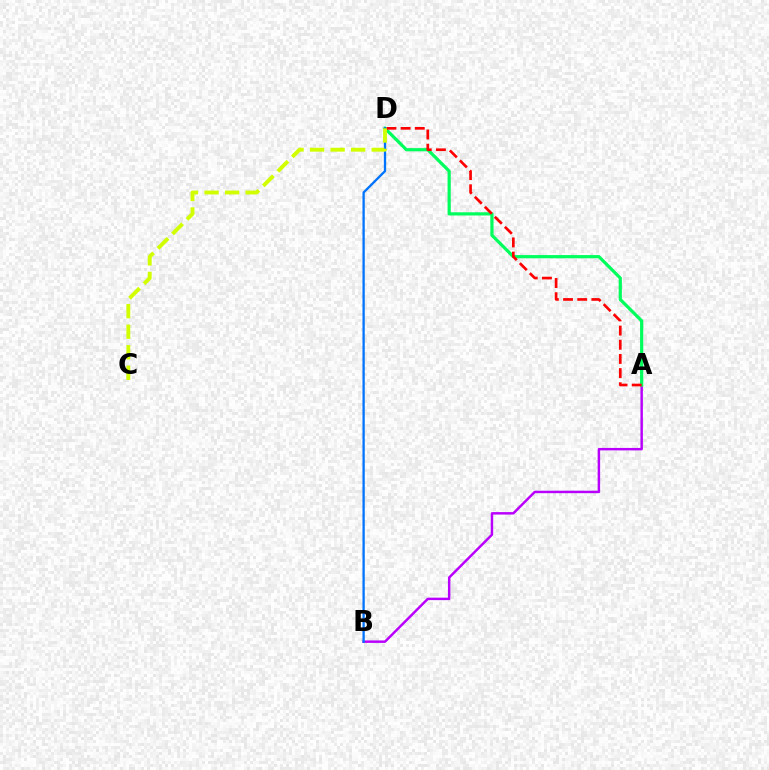{('A', 'B'): [{'color': '#b900ff', 'line_style': 'solid', 'thickness': 1.78}], ('A', 'D'): [{'color': '#00ff5c', 'line_style': 'solid', 'thickness': 2.31}, {'color': '#ff0000', 'line_style': 'dashed', 'thickness': 1.93}], ('B', 'D'): [{'color': '#0074ff', 'line_style': 'solid', 'thickness': 1.65}], ('C', 'D'): [{'color': '#d1ff00', 'line_style': 'dashed', 'thickness': 2.79}]}